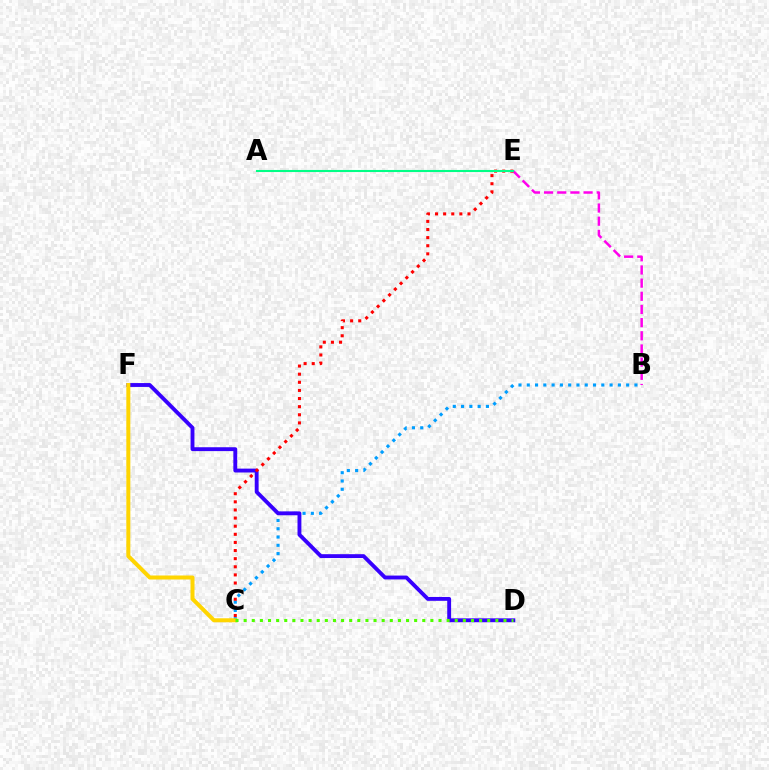{('B', 'E'): [{'color': '#ff00ed', 'line_style': 'dashed', 'thickness': 1.79}], ('B', 'C'): [{'color': '#009eff', 'line_style': 'dotted', 'thickness': 2.25}], ('D', 'F'): [{'color': '#3700ff', 'line_style': 'solid', 'thickness': 2.78}], ('C', 'E'): [{'color': '#ff0000', 'line_style': 'dotted', 'thickness': 2.21}], ('A', 'E'): [{'color': '#00ff86', 'line_style': 'solid', 'thickness': 1.5}], ('C', 'F'): [{'color': '#ffd500', 'line_style': 'solid', 'thickness': 2.89}], ('C', 'D'): [{'color': '#4fff00', 'line_style': 'dotted', 'thickness': 2.21}]}